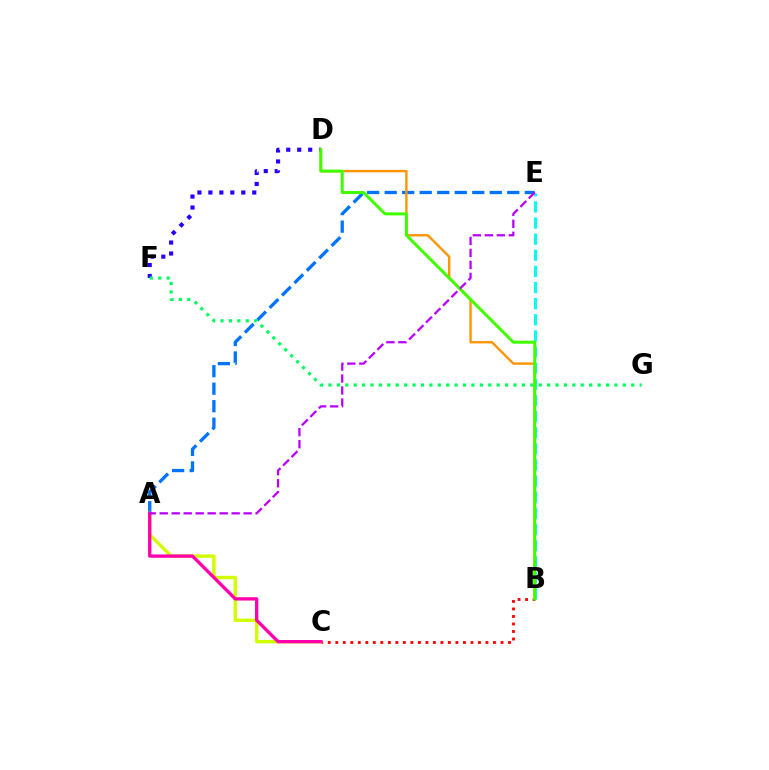{('A', 'E'): [{'color': '#0074ff', 'line_style': 'dashed', 'thickness': 2.38}, {'color': '#b900ff', 'line_style': 'dashed', 'thickness': 1.63}], ('B', 'E'): [{'color': '#00fff6', 'line_style': 'dashed', 'thickness': 2.19}], ('D', 'F'): [{'color': '#2500ff', 'line_style': 'dotted', 'thickness': 2.98}], ('F', 'G'): [{'color': '#00ff5c', 'line_style': 'dotted', 'thickness': 2.29}], ('B', 'C'): [{'color': '#ff0000', 'line_style': 'dotted', 'thickness': 2.04}], ('B', 'D'): [{'color': '#ff9400', 'line_style': 'solid', 'thickness': 1.71}, {'color': '#3dff00', 'line_style': 'solid', 'thickness': 2.14}], ('A', 'C'): [{'color': '#d1ff00', 'line_style': 'solid', 'thickness': 2.44}, {'color': '#ff00ac', 'line_style': 'solid', 'thickness': 2.39}]}